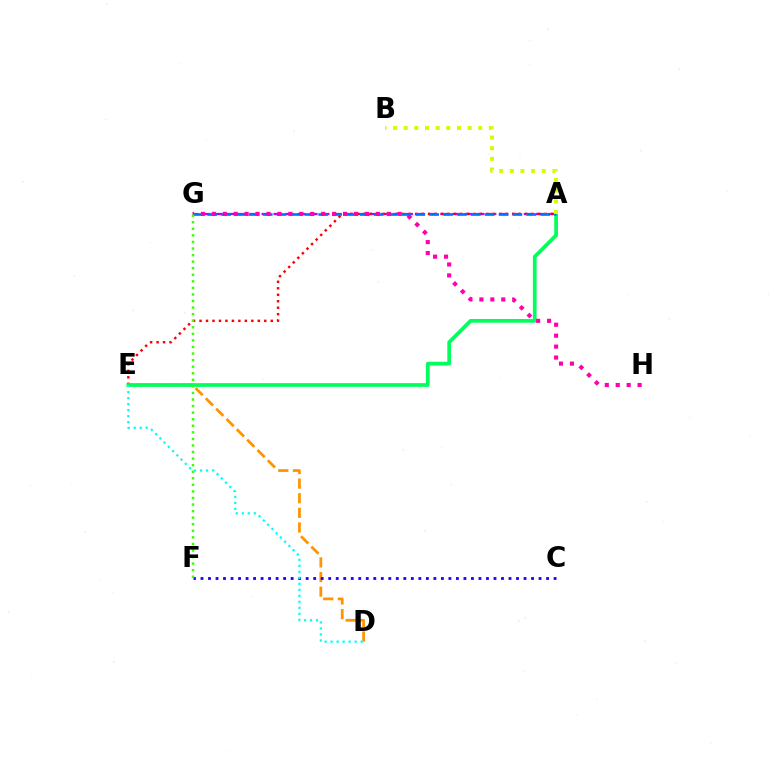{('A', 'G'): [{'color': '#b900ff', 'line_style': 'dashed', 'thickness': 1.62}, {'color': '#0074ff', 'line_style': 'dashed', 'thickness': 1.88}], ('A', 'E'): [{'color': '#ff0000', 'line_style': 'dotted', 'thickness': 1.76}, {'color': '#00ff5c', 'line_style': 'solid', 'thickness': 2.68}], ('D', 'E'): [{'color': '#ff9400', 'line_style': 'dashed', 'thickness': 1.99}, {'color': '#00fff6', 'line_style': 'dotted', 'thickness': 1.63}], ('C', 'F'): [{'color': '#2500ff', 'line_style': 'dotted', 'thickness': 2.04}], ('G', 'H'): [{'color': '#ff00ac', 'line_style': 'dotted', 'thickness': 2.97}], ('F', 'G'): [{'color': '#3dff00', 'line_style': 'dotted', 'thickness': 1.78}], ('A', 'B'): [{'color': '#d1ff00', 'line_style': 'dotted', 'thickness': 2.89}]}